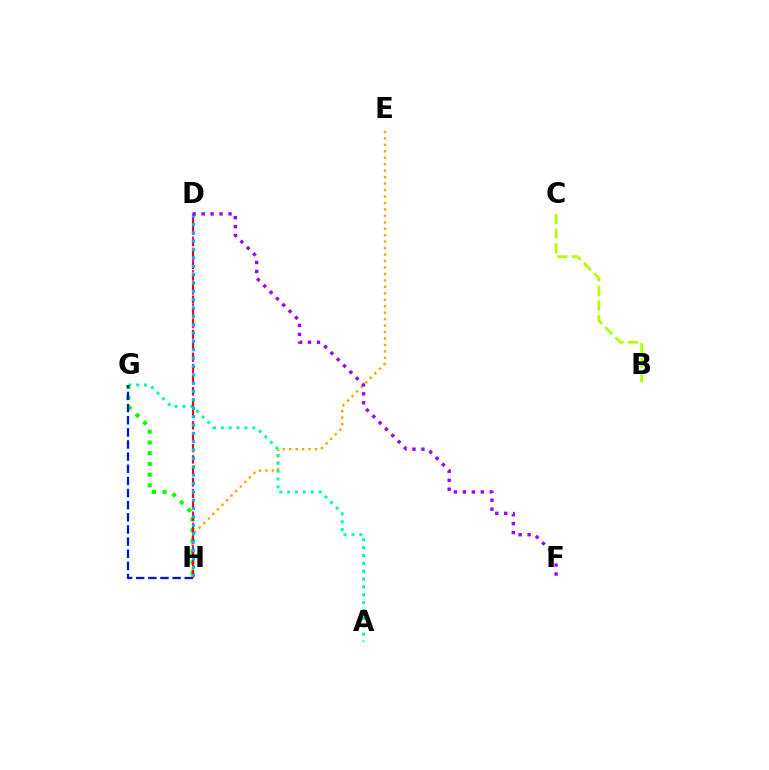{('D', 'H'): [{'color': '#ff00bd', 'line_style': 'dotted', 'thickness': 1.52}, {'color': '#ff0000', 'line_style': 'dashed', 'thickness': 1.55}, {'color': '#00b5ff', 'line_style': 'dotted', 'thickness': 2.27}], ('E', 'H'): [{'color': '#ffa500', 'line_style': 'dotted', 'thickness': 1.75}], ('A', 'G'): [{'color': '#00ff9d', 'line_style': 'dotted', 'thickness': 2.14}], ('G', 'H'): [{'color': '#08ff00', 'line_style': 'dotted', 'thickness': 2.91}, {'color': '#0010ff', 'line_style': 'dashed', 'thickness': 1.65}], ('B', 'C'): [{'color': '#b3ff00', 'line_style': 'dashed', 'thickness': 1.98}], ('D', 'F'): [{'color': '#9b00ff', 'line_style': 'dotted', 'thickness': 2.43}]}